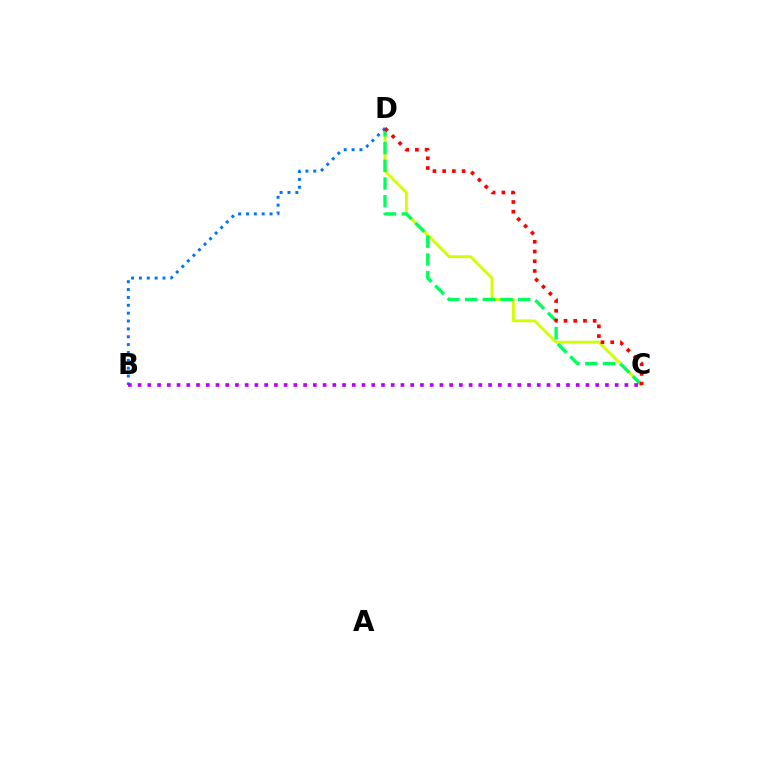{('C', 'D'): [{'color': '#d1ff00', 'line_style': 'solid', 'thickness': 2.06}, {'color': '#00ff5c', 'line_style': 'dashed', 'thickness': 2.4}, {'color': '#ff0000', 'line_style': 'dotted', 'thickness': 2.64}], ('B', 'D'): [{'color': '#0074ff', 'line_style': 'dotted', 'thickness': 2.14}], ('B', 'C'): [{'color': '#b900ff', 'line_style': 'dotted', 'thickness': 2.65}]}